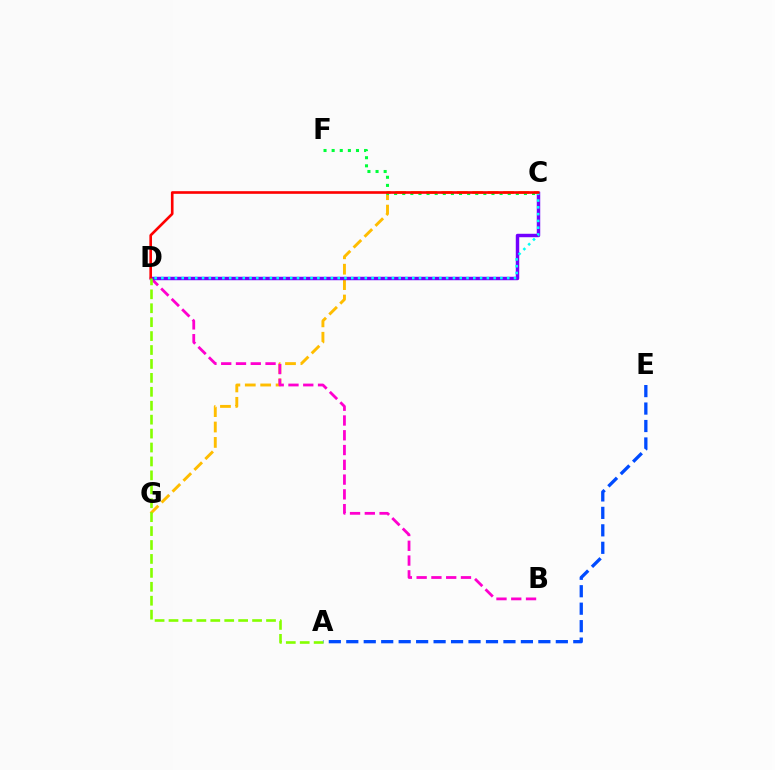{('C', 'G'): [{'color': '#ffbd00', 'line_style': 'dashed', 'thickness': 2.09}], ('B', 'D'): [{'color': '#ff00cf', 'line_style': 'dashed', 'thickness': 2.01}], ('C', 'D'): [{'color': '#7200ff', 'line_style': 'solid', 'thickness': 2.48}, {'color': '#00fff6', 'line_style': 'dotted', 'thickness': 1.84}, {'color': '#ff0000', 'line_style': 'solid', 'thickness': 1.9}], ('C', 'F'): [{'color': '#00ff39', 'line_style': 'dotted', 'thickness': 2.2}], ('A', 'E'): [{'color': '#004bff', 'line_style': 'dashed', 'thickness': 2.37}], ('A', 'D'): [{'color': '#84ff00', 'line_style': 'dashed', 'thickness': 1.89}]}